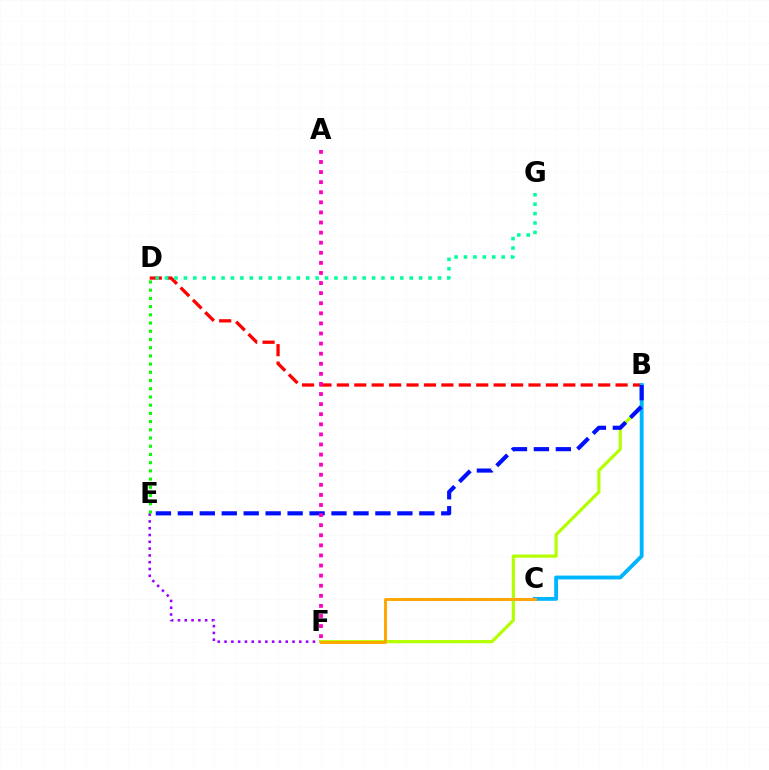{('E', 'F'): [{'color': '#9b00ff', 'line_style': 'dotted', 'thickness': 1.85}], ('B', 'D'): [{'color': '#ff0000', 'line_style': 'dashed', 'thickness': 2.37}], ('D', 'G'): [{'color': '#00ff9d', 'line_style': 'dotted', 'thickness': 2.56}], ('B', 'F'): [{'color': '#b3ff00', 'line_style': 'solid', 'thickness': 2.28}], ('B', 'C'): [{'color': '#00b5ff', 'line_style': 'solid', 'thickness': 2.77}], ('D', 'E'): [{'color': '#08ff00', 'line_style': 'dotted', 'thickness': 2.23}], ('C', 'F'): [{'color': '#ffa500', 'line_style': 'solid', 'thickness': 2.1}], ('B', 'E'): [{'color': '#0010ff', 'line_style': 'dashed', 'thickness': 2.98}], ('A', 'F'): [{'color': '#ff00bd', 'line_style': 'dotted', 'thickness': 2.74}]}